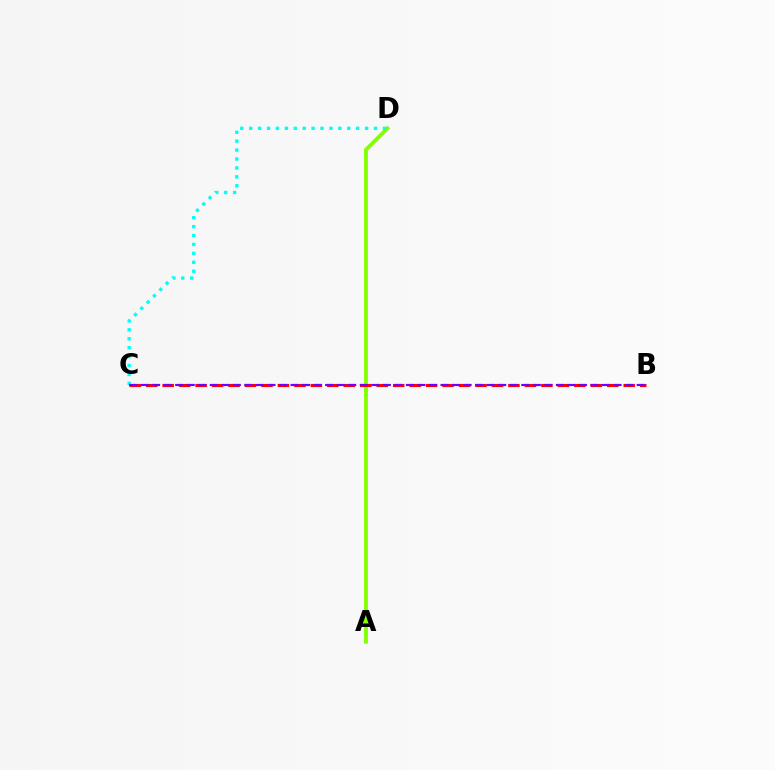{('A', 'D'): [{'color': '#84ff00', 'line_style': 'solid', 'thickness': 2.78}], ('C', 'D'): [{'color': '#00fff6', 'line_style': 'dotted', 'thickness': 2.42}], ('B', 'C'): [{'color': '#ff0000', 'line_style': 'dashed', 'thickness': 2.24}, {'color': '#7200ff', 'line_style': 'dashed', 'thickness': 1.57}]}